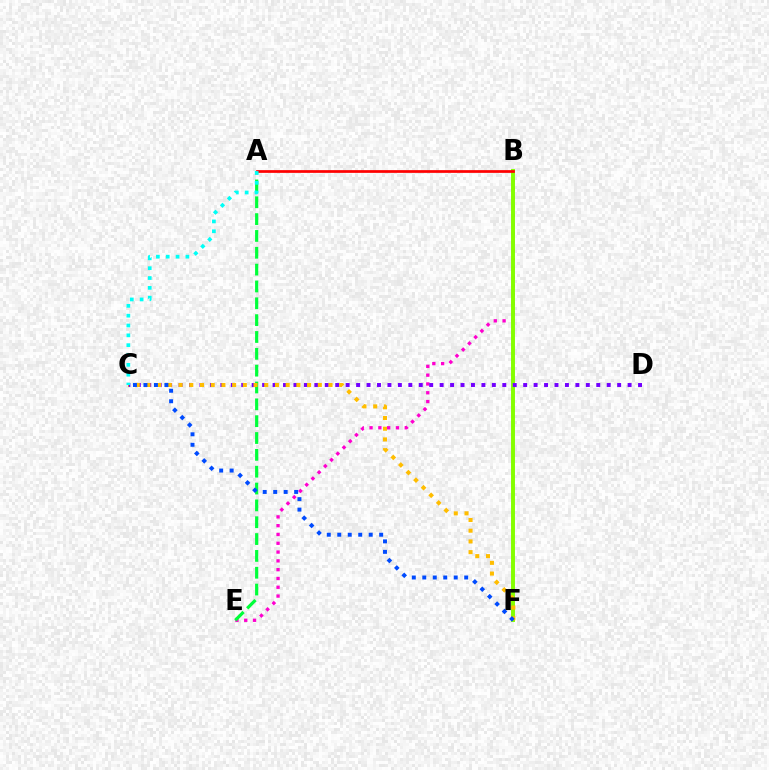{('B', 'E'): [{'color': '#ff00cf', 'line_style': 'dotted', 'thickness': 2.39}], ('B', 'F'): [{'color': '#84ff00', 'line_style': 'solid', 'thickness': 2.83}], ('A', 'E'): [{'color': '#00ff39', 'line_style': 'dashed', 'thickness': 2.29}], ('C', 'D'): [{'color': '#7200ff', 'line_style': 'dotted', 'thickness': 2.84}], ('C', 'F'): [{'color': '#ffbd00', 'line_style': 'dotted', 'thickness': 2.91}, {'color': '#004bff', 'line_style': 'dotted', 'thickness': 2.85}], ('A', 'B'): [{'color': '#ff0000', 'line_style': 'solid', 'thickness': 1.96}], ('A', 'C'): [{'color': '#00fff6', 'line_style': 'dotted', 'thickness': 2.67}]}